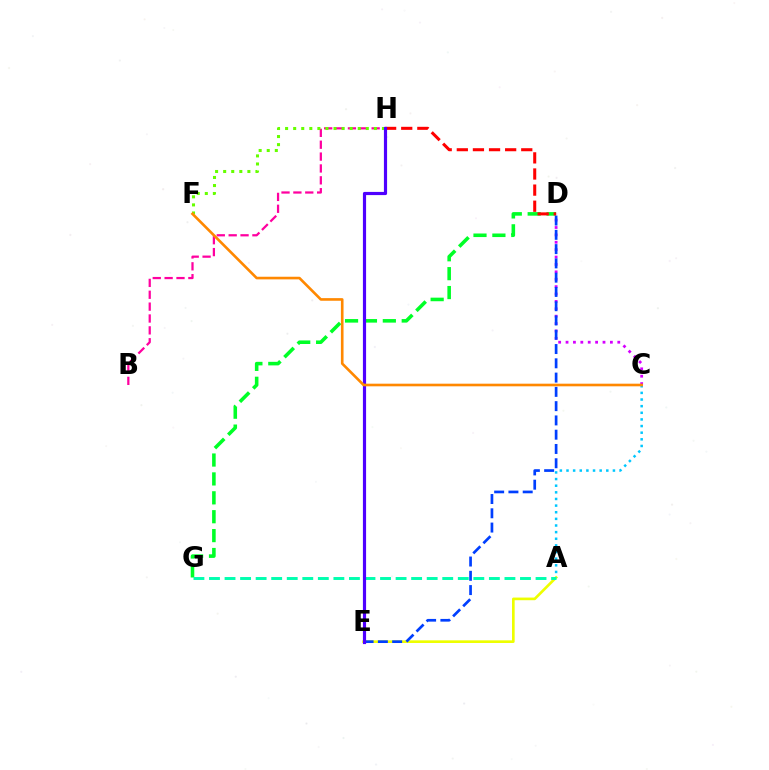{('D', 'G'): [{'color': '#00ff27', 'line_style': 'dashed', 'thickness': 2.57}], ('C', 'D'): [{'color': '#d600ff', 'line_style': 'dotted', 'thickness': 2.01}], ('B', 'H'): [{'color': '#ff00a0', 'line_style': 'dashed', 'thickness': 1.61}], ('A', 'E'): [{'color': '#eeff00', 'line_style': 'solid', 'thickness': 1.91}], ('A', 'G'): [{'color': '#00ffaf', 'line_style': 'dashed', 'thickness': 2.11}], ('F', 'H'): [{'color': '#66ff00', 'line_style': 'dotted', 'thickness': 2.19}], ('D', 'E'): [{'color': '#003fff', 'line_style': 'dashed', 'thickness': 1.94}], ('D', 'H'): [{'color': '#ff0000', 'line_style': 'dashed', 'thickness': 2.19}], ('A', 'C'): [{'color': '#00c7ff', 'line_style': 'dotted', 'thickness': 1.8}], ('E', 'H'): [{'color': '#4f00ff', 'line_style': 'solid', 'thickness': 2.29}], ('C', 'F'): [{'color': '#ff8800', 'line_style': 'solid', 'thickness': 1.89}]}